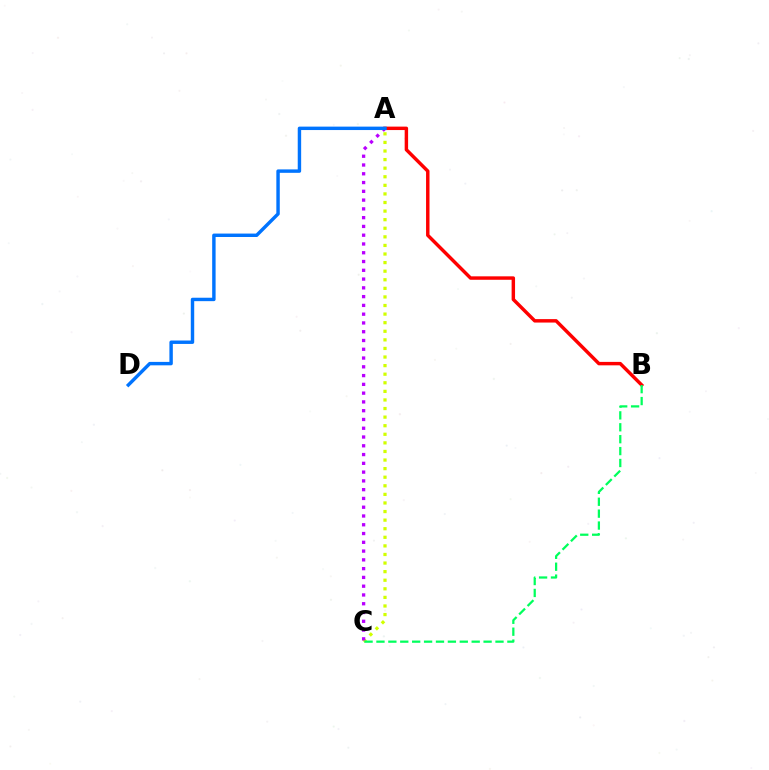{('A', 'B'): [{'color': '#ff0000', 'line_style': 'solid', 'thickness': 2.48}], ('A', 'C'): [{'color': '#d1ff00', 'line_style': 'dotted', 'thickness': 2.33}, {'color': '#b900ff', 'line_style': 'dotted', 'thickness': 2.38}], ('A', 'D'): [{'color': '#0074ff', 'line_style': 'solid', 'thickness': 2.46}], ('B', 'C'): [{'color': '#00ff5c', 'line_style': 'dashed', 'thickness': 1.62}]}